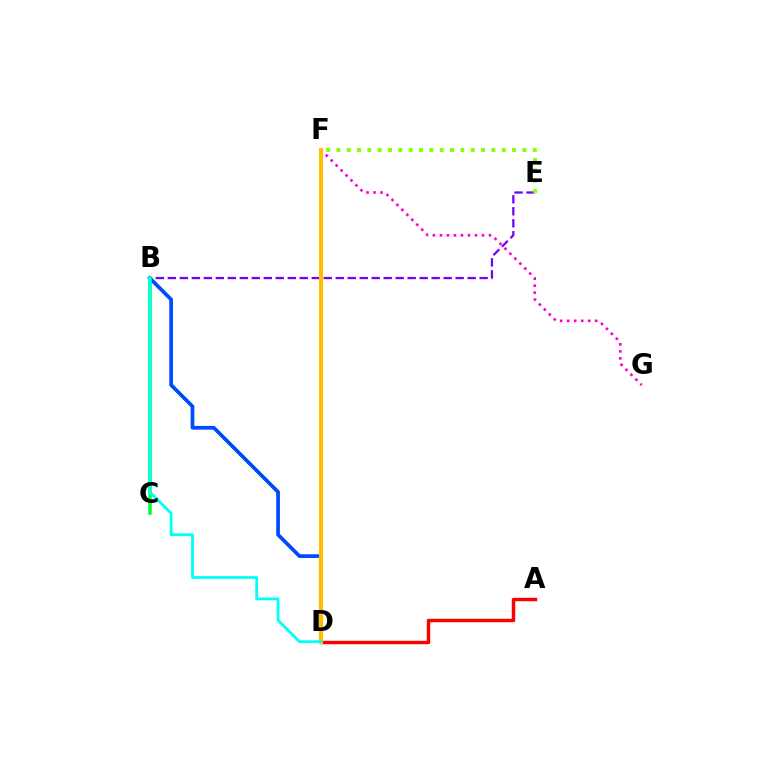{('B', 'D'): [{'color': '#004bff', 'line_style': 'solid', 'thickness': 2.69}, {'color': '#00fff6', 'line_style': 'solid', 'thickness': 2.0}], ('A', 'D'): [{'color': '#ff0000', 'line_style': 'solid', 'thickness': 2.47}], ('B', 'E'): [{'color': '#7200ff', 'line_style': 'dashed', 'thickness': 1.63}], ('F', 'G'): [{'color': '#ff00cf', 'line_style': 'dotted', 'thickness': 1.9}], ('E', 'F'): [{'color': '#84ff00', 'line_style': 'dotted', 'thickness': 2.81}], ('B', 'C'): [{'color': '#00ff39', 'line_style': 'solid', 'thickness': 2.57}], ('D', 'F'): [{'color': '#ffbd00', 'line_style': 'solid', 'thickness': 2.95}]}